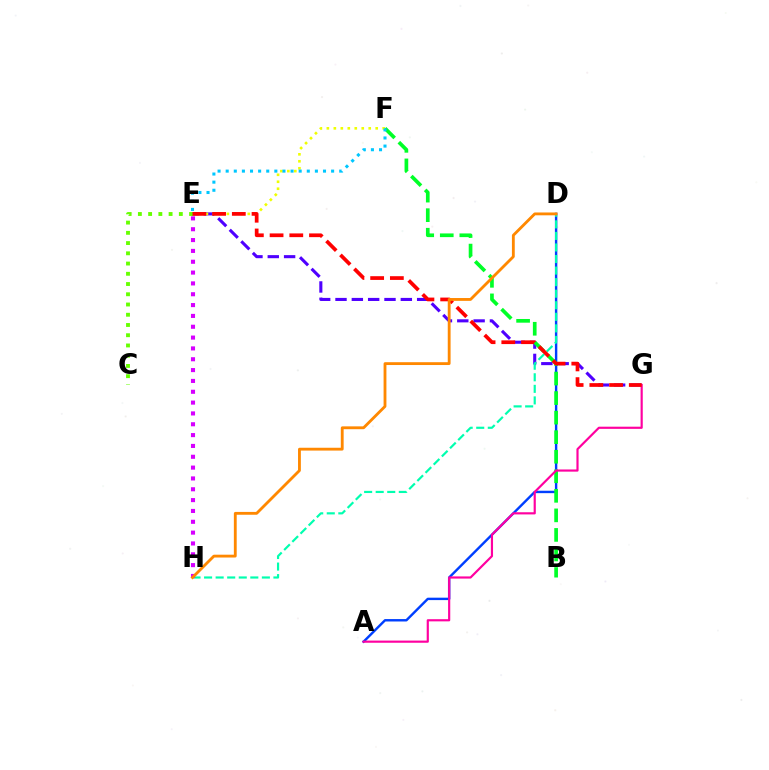{('E', 'G'): [{'color': '#4f00ff', 'line_style': 'dashed', 'thickness': 2.22}, {'color': '#ff0000', 'line_style': 'dashed', 'thickness': 2.68}], ('A', 'D'): [{'color': '#003fff', 'line_style': 'solid', 'thickness': 1.74}], ('B', 'F'): [{'color': '#00ff27', 'line_style': 'dashed', 'thickness': 2.66}], ('D', 'H'): [{'color': '#00ffaf', 'line_style': 'dashed', 'thickness': 1.57}, {'color': '#ff8800', 'line_style': 'solid', 'thickness': 2.04}], ('A', 'G'): [{'color': '#ff00a0', 'line_style': 'solid', 'thickness': 1.56}], ('E', 'F'): [{'color': '#eeff00', 'line_style': 'dotted', 'thickness': 1.9}, {'color': '#00c7ff', 'line_style': 'dotted', 'thickness': 2.2}], ('C', 'E'): [{'color': '#66ff00', 'line_style': 'dotted', 'thickness': 2.78}], ('E', 'H'): [{'color': '#d600ff', 'line_style': 'dotted', 'thickness': 2.94}]}